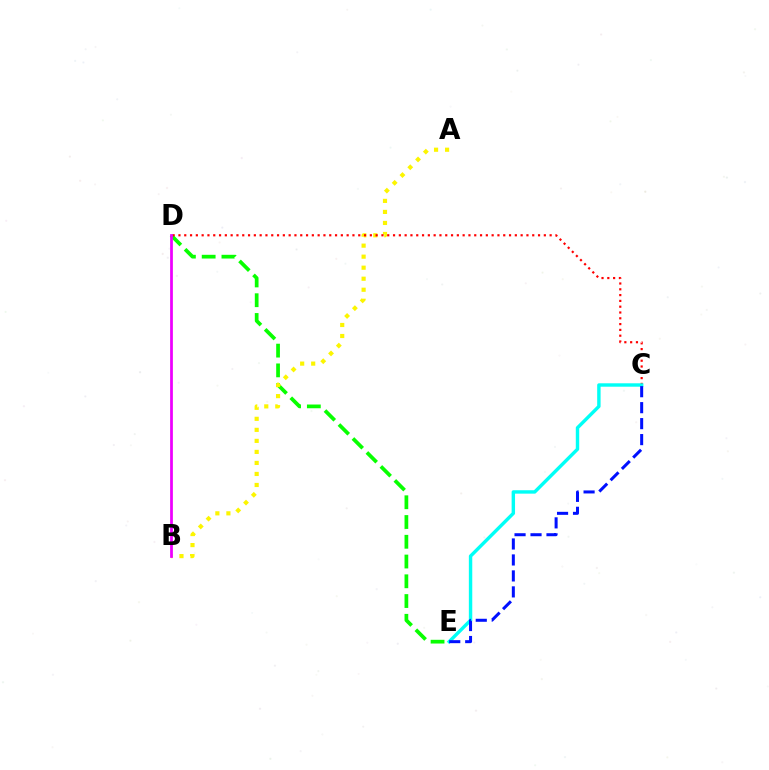{('D', 'E'): [{'color': '#08ff00', 'line_style': 'dashed', 'thickness': 2.68}], ('A', 'B'): [{'color': '#fcf500', 'line_style': 'dotted', 'thickness': 3.0}], ('C', 'D'): [{'color': '#ff0000', 'line_style': 'dotted', 'thickness': 1.58}], ('C', 'E'): [{'color': '#00fff6', 'line_style': 'solid', 'thickness': 2.46}, {'color': '#0010ff', 'line_style': 'dashed', 'thickness': 2.17}], ('B', 'D'): [{'color': '#ee00ff', 'line_style': 'solid', 'thickness': 1.98}]}